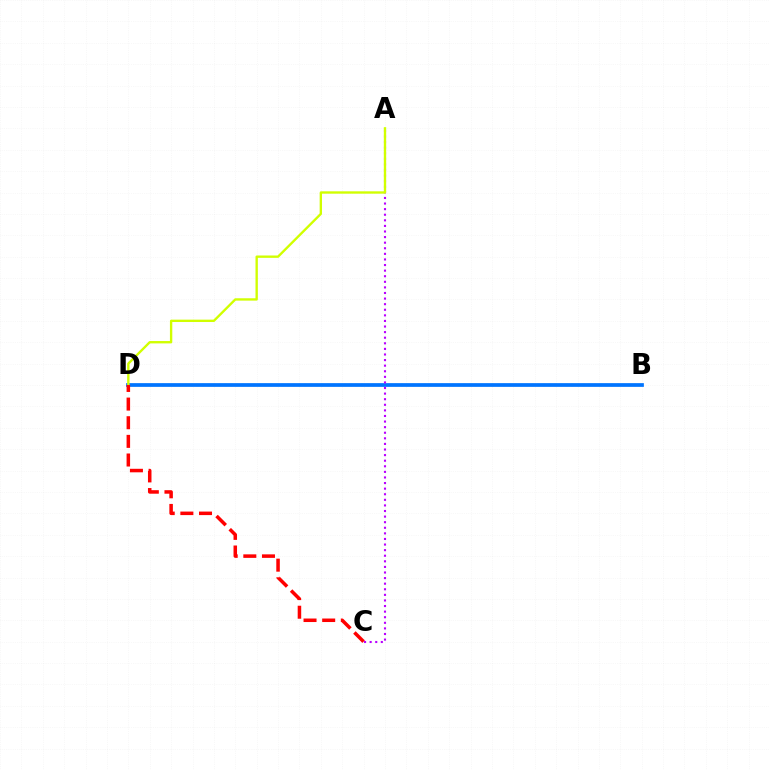{('B', 'D'): [{'color': '#00ff5c', 'line_style': 'dotted', 'thickness': 1.54}, {'color': '#0074ff', 'line_style': 'solid', 'thickness': 2.68}], ('A', 'C'): [{'color': '#b900ff', 'line_style': 'dotted', 'thickness': 1.52}], ('A', 'D'): [{'color': '#d1ff00', 'line_style': 'solid', 'thickness': 1.7}], ('C', 'D'): [{'color': '#ff0000', 'line_style': 'dashed', 'thickness': 2.53}]}